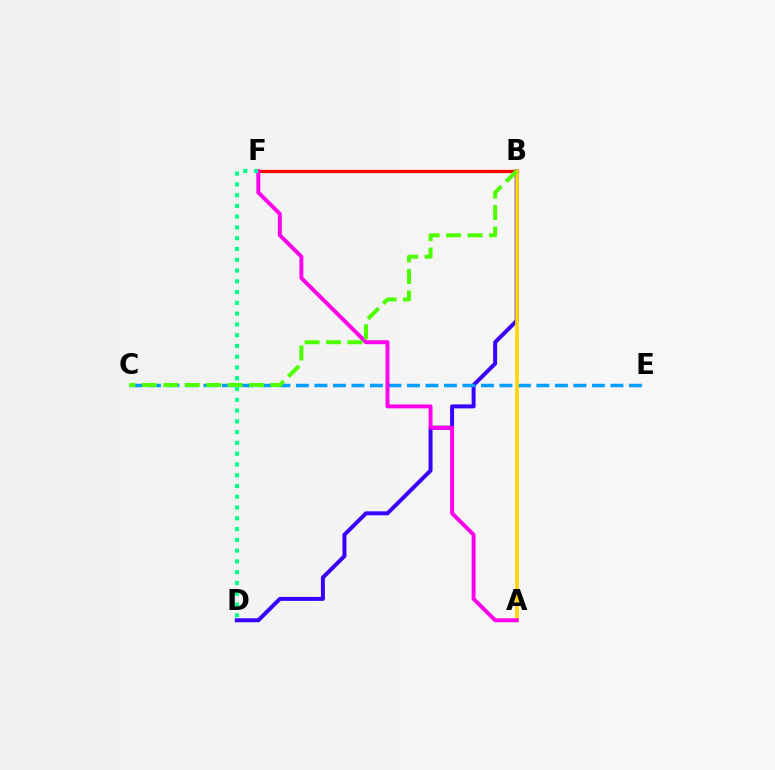{('B', 'D'): [{'color': '#3700ff', 'line_style': 'solid', 'thickness': 2.86}], ('B', 'F'): [{'color': '#ff0000', 'line_style': 'solid', 'thickness': 2.36}], ('C', 'E'): [{'color': '#009eff', 'line_style': 'dashed', 'thickness': 2.51}], ('A', 'B'): [{'color': '#ffd500', 'line_style': 'solid', 'thickness': 2.6}], ('A', 'F'): [{'color': '#ff00ed', 'line_style': 'solid', 'thickness': 2.83}], ('B', 'C'): [{'color': '#4fff00', 'line_style': 'dashed', 'thickness': 2.91}], ('D', 'F'): [{'color': '#00ff86', 'line_style': 'dotted', 'thickness': 2.93}]}